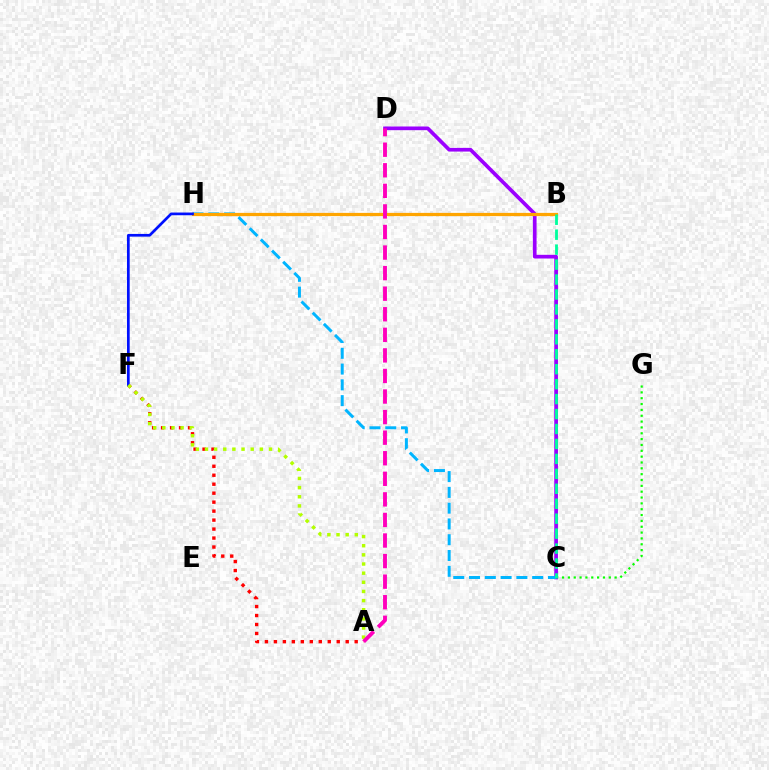{('C', 'G'): [{'color': '#08ff00', 'line_style': 'dotted', 'thickness': 1.59}], ('C', 'D'): [{'color': '#9b00ff', 'line_style': 'solid', 'thickness': 2.66}], ('C', 'H'): [{'color': '#00b5ff', 'line_style': 'dashed', 'thickness': 2.14}], ('B', 'H'): [{'color': '#ffa500', 'line_style': 'solid', 'thickness': 2.33}], ('B', 'C'): [{'color': '#00ff9d', 'line_style': 'dashed', 'thickness': 2.03}], ('A', 'F'): [{'color': '#ff0000', 'line_style': 'dotted', 'thickness': 2.44}, {'color': '#b3ff00', 'line_style': 'dotted', 'thickness': 2.48}], ('F', 'H'): [{'color': '#0010ff', 'line_style': 'solid', 'thickness': 1.95}], ('A', 'D'): [{'color': '#ff00bd', 'line_style': 'dashed', 'thickness': 2.79}]}